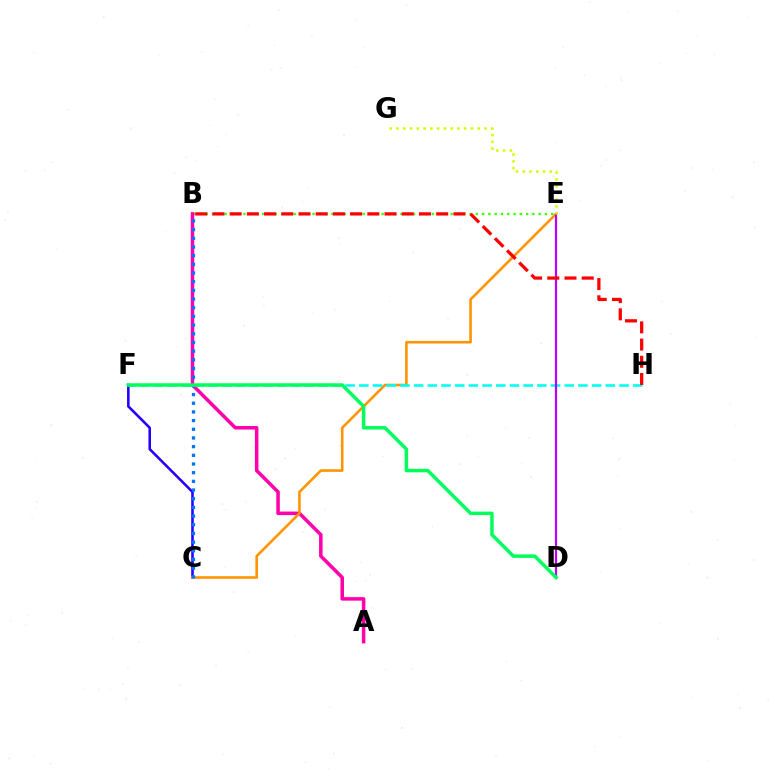{('C', 'F'): [{'color': '#2500ff', 'line_style': 'solid', 'thickness': 1.86}], ('B', 'E'): [{'color': '#3dff00', 'line_style': 'dotted', 'thickness': 1.71}], ('A', 'B'): [{'color': '#ff00ac', 'line_style': 'solid', 'thickness': 2.54}], ('C', 'E'): [{'color': '#ff9400', 'line_style': 'solid', 'thickness': 1.87}], ('F', 'H'): [{'color': '#00fff6', 'line_style': 'dashed', 'thickness': 1.86}], ('D', 'E'): [{'color': '#b900ff', 'line_style': 'solid', 'thickness': 1.59}], ('E', 'G'): [{'color': '#d1ff00', 'line_style': 'dotted', 'thickness': 1.84}], ('B', 'C'): [{'color': '#0074ff', 'line_style': 'dotted', 'thickness': 2.36}], ('B', 'H'): [{'color': '#ff0000', 'line_style': 'dashed', 'thickness': 2.34}], ('D', 'F'): [{'color': '#00ff5c', 'line_style': 'solid', 'thickness': 2.49}]}